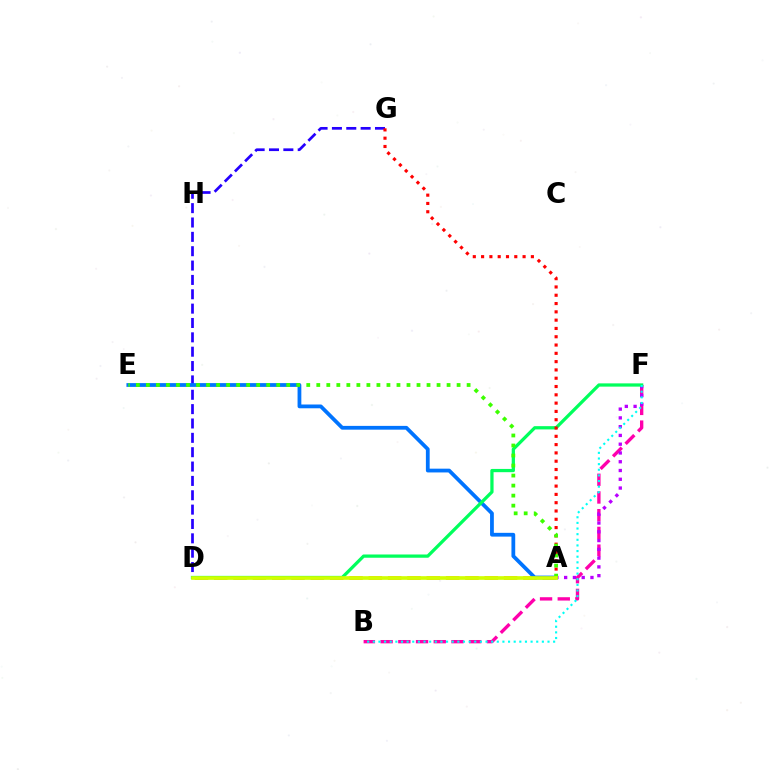{('D', 'G'): [{'color': '#2500ff', 'line_style': 'dashed', 'thickness': 1.95}], ('A', 'D'): [{'color': '#ff9400', 'line_style': 'dashed', 'thickness': 2.63}, {'color': '#d1ff00', 'line_style': 'solid', 'thickness': 2.64}], ('B', 'F'): [{'color': '#ff00ac', 'line_style': 'dashed', 'thickness': 2.41}, {'color': '#00fff6', 'line_style': 'dotted', 'thickness': 1.53}], ('A', 'E'): [{'color': '#0074ff', 'line_style': 'solid', 'thickness': 2.72}, {'color': '#3dff00', 'line_style': 'dotted', 'thickness': 2.72}], ('A', 'F'): [{'color': '#b900ff', 'line_style': 'dotted', 'thickness': 2.38}], ('D', 'F'): [{'color': '#00ff5c', 'line_style': 'solid', 'thickness': 2.34}], ('A', 'G'): [{'color': '#ff0000', 'line_style': 'dotted', 'thickness': 2.25}]}